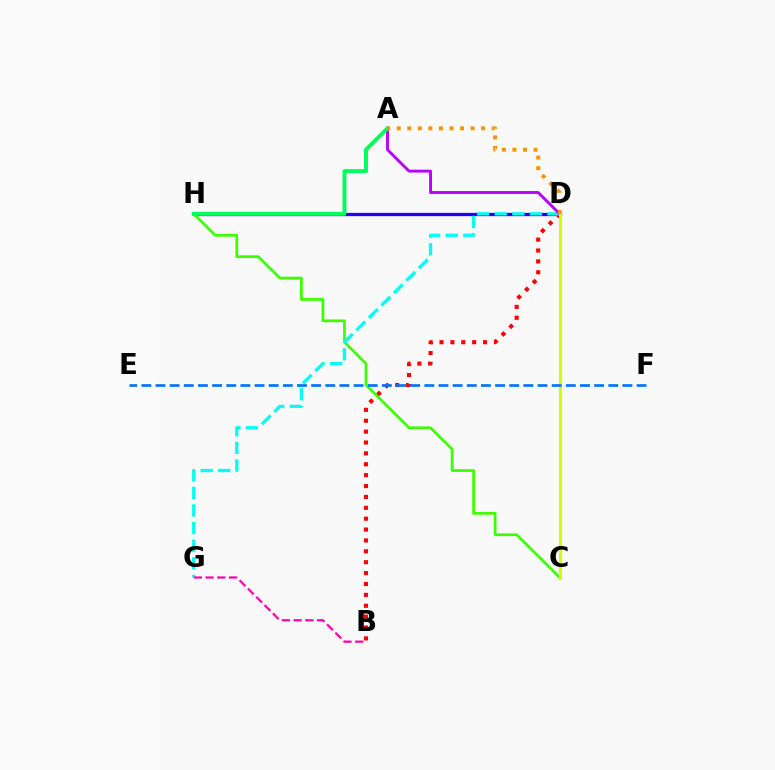{('D', 'H'): [{'color': '#2500ff', 'line_style': 'solid', 'thickness': 2.37}], ('B', 'D'): [{'color': '#ff0000', 'line_style': 'dotted', 'thickness': 2.96}], ('C', 'H'): [{'color': '#3dff00', 'line_style': 'solid', 'thickness': 1.97}], ('D', 'G'): [{'color': '#00fff6', 'line_style': 'dashed', 'thickness': 2.39}], ('A', 'D'): [{'color': '#b900ff', 'line_style': 'solid', 'thickness': 2.08}, {'color': '#ff9400', 'line_style': 'dotted', 'thickness': 2.86}], ('B', 'G'): [{'color': '#ff00ac', 'line_style': 'dashed', 'thickness': 1.59}], ('A', 'H'): [{'color': '#00ff5c', 'line_style': 'solid', 'thickness': 2.84}], ('C', 'D'): [{'color': '#d1ff00', 'line_style': 'solid', 'thickness': 2.25}], ('E', 'F'): [{'color': '#0074ff', 'line_style': 'dashed', 'thickness': 1.92}]}